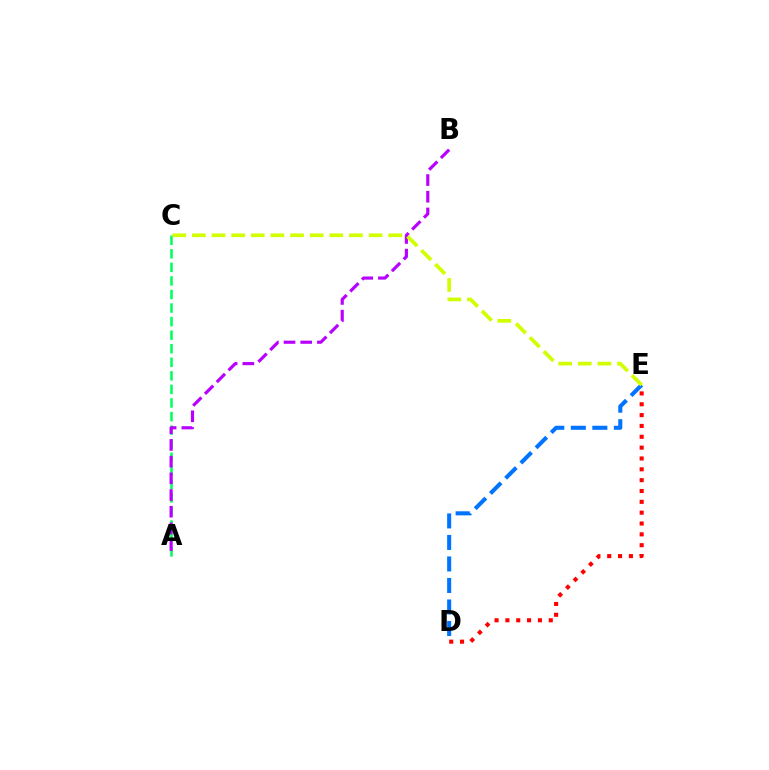{('D', 'E'): [{'color': '#0074ff', 'line_style': 'dashed', 'thickness': 2.92}, {'color': '#ff0000', 'line_style': 'dotted', 'thickness': 2.95}], ('A', 'C'): [{'color': '#00ff5c', 'line_style': 'dashed', 'thickness': 1.84}], ('A', 'B'): [{'color': '#b900ff', 'line_style': 'dashed', 'thickness': 2.27}], ('C', 'E'): [{'color': '#d1ff00', 'line_style': 'dashed', 'thickness': 2.67}]}